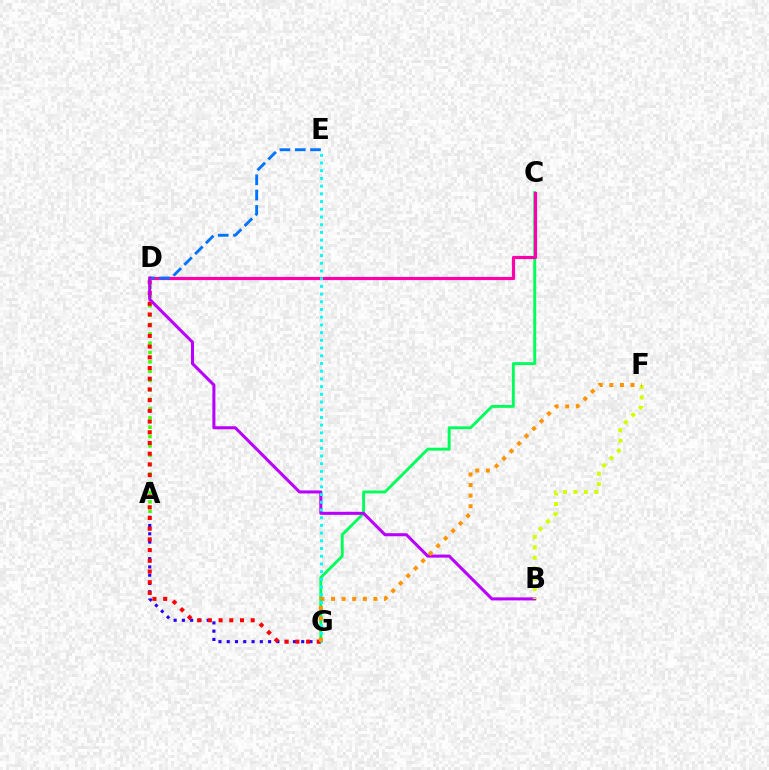{('C', 'G'): [{'color': '#00ff5c', 'line_style': 'solid', 'thickness': 2.09}], ('C', 'D'): [{'color': '#ff00ac', 'line_style': 'solid', 'thickness': 2.29}], ('A', 'G'): [{'color': '#2500ff', 'line_style': 'dotted', 'thickness': 2.25}], ('A', 'D'): [{'color': '#3dff00', 'line_style': 'dotted', 'thickness': 2.54}], ('D', 'E'): [{'color': '#0074ff', 'line_style': 'dashed', 'thickness': 2.08}], ('D', 'G'): [{'color': '#ff0000', 'line_style': 'dotted', 'thickness': 2.91}], ('B', 'D'): [{'color': '#b900ff', 'line_style': 'solid', 'thickness': 2.2}], ('E', 'G'): [{'color': '#00fff6', 'line_style': 'dotted', 'thickness': 2.09}], ('B', 'F'): [{'color': '#d1ff00', 'line_style': 'dotted', 'thickness': 2.84}], ('F', 'G'): [{'color': '#ff9400', 'line_style': 'dotted', 'thickness': 2.88}]}